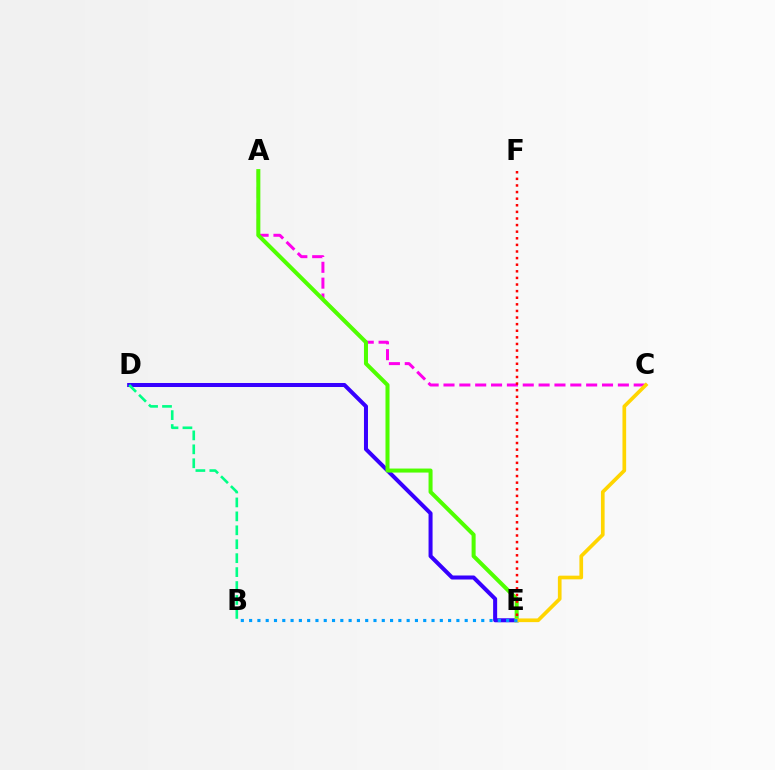{('D', 'E'): [{'color': '#3700ff', 'line_style': 'solid', 'thickness': 2.89}], ('A', 'C'): [{'color': '#ff00ed', 'line_style': 'dashed', 'thickness': 2.15}], ('A', 'E'): [{'color': '#4fff00', 'line_style': 'solid', 'thickness': 2.9}], ('E', 'F'): [{'color': '#ff0000', 'line_style': 'dotted', 'thickness': 1.79}], ('C', 'E'): [{'color': '#ffd500', 'line_style': 'solid', 'thickness': 2.65}], ('B', 'D'): [{'color': '#00ff86', 'line_style': 'dashed', 'thickness': 1.89}], ('B', 'E'): [{'color': '#009eff', 'line_style': 'dotted', 'thickness': 2.25}]}